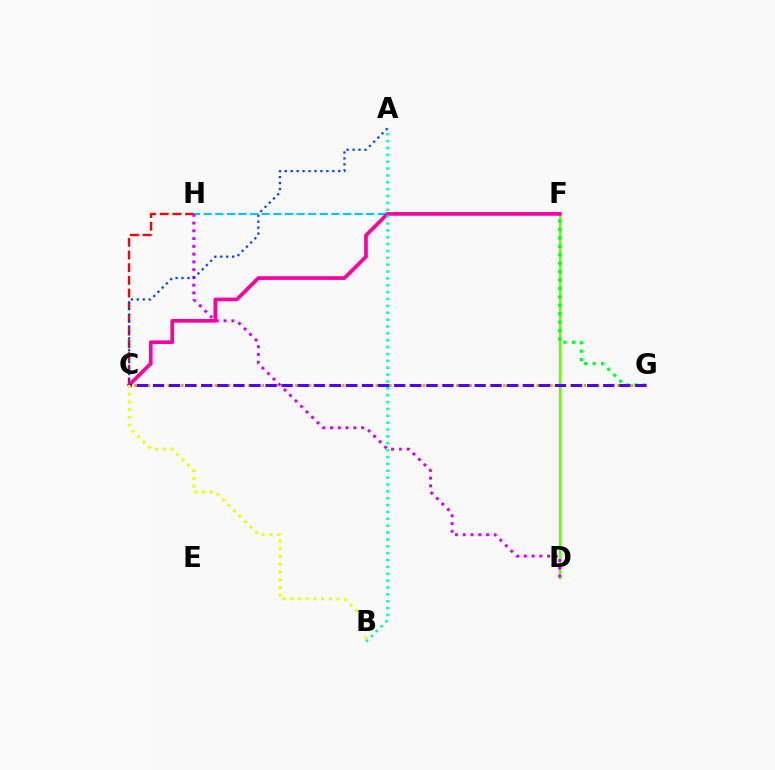{('C', 'G'): [{'color': '#ff8800', 'line_style': 'dotted', 'thickness': 1.82}, {'color': '#4f00ff', 'line_style': 'dashed', 'thickness': 2.18}], ('D', 'F'): [{'color': '#66ff00', 'line_style': 'solid', 'thickness': 1.72}], ('F', 'G'): [{'color': '#00ff27', 'line_style': 'dotted', 'thickness': 2.29}], ('F', 'H'): [{'color': '#00c7ff', 'line_style': 'dashed', 'thickness': 1.58}], ('C', 'H'): [{'color': '#ff0000', 'line_style': 'dashed', 'thickness': 1.72}], ('D', 'H'): [{'color': '#d600ff', 'line_style': 'dotted', 'thickness': 2.11}], ('C', 'F'): [{'color': '#ff00a0', 'line_style': 'solid', 'thickness': 2.66}], ('A', 'B'): [{'color': '#00ffaf', 'line_style': 'dotted', 'thickness': 1.87}], ('A', 'C'): [{'color': '#003fff', 'line_style': 'dotted', 'thickness': 1.62}], ('B', 'C'): [{'color': '#eeff00', 'line_style': 'dotted', 'thickness': 2.1}]}